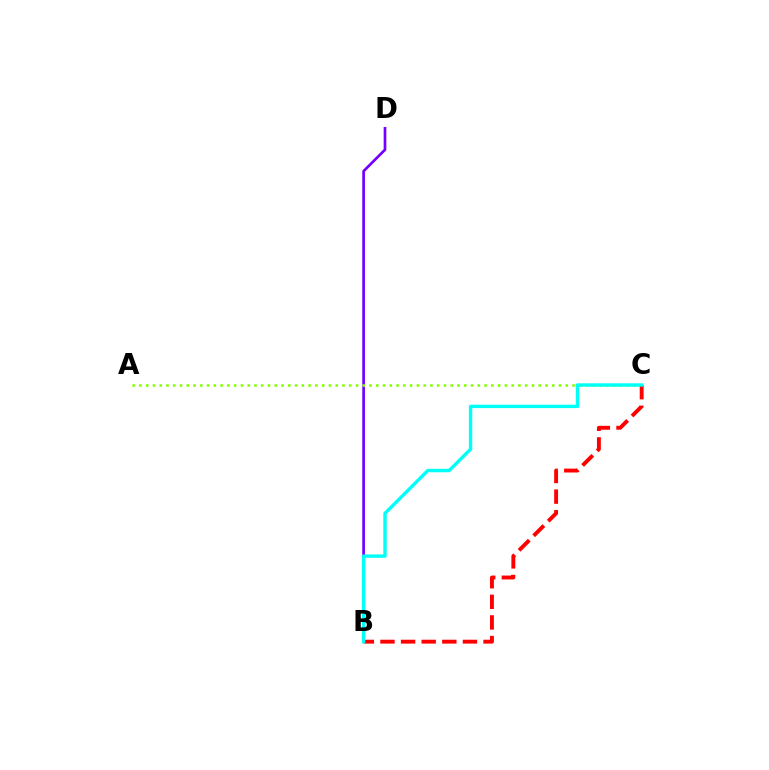{('B', 'D'): [{'color': '#7200ff', 'line_style': 'solid', 'thickness': 1.94}], ('A', 'C'): [{'color': '#84ff00', 'line_style': 'dotted', 'thickness': 1.84}], ('B', 'C'): [{'color': '#ff0000', 'line_style': 'dashed', 'thickness': 2.8}, {'color': '#00fff6', 'line_style': 'solid', 'thickness': 2.45}]}